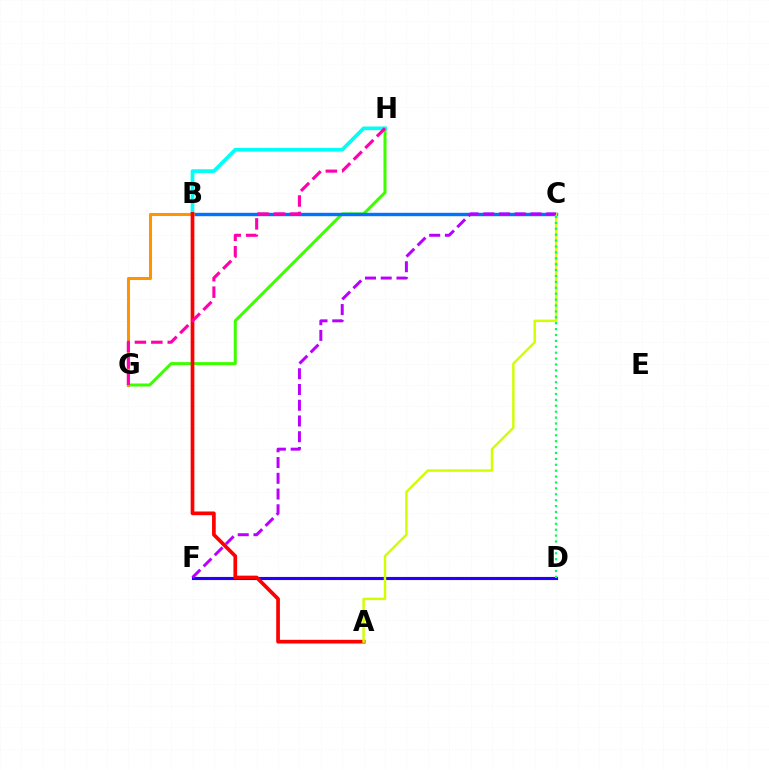{('G', 'H'): [{'color': '#3dff00', 'line_style': 'solid', 'thickness': 2.18}, {'color': '#ff00ac', 'line_style': 'dashed', 'thickness': 2.23}], ('B', 'H'): [{'color': '#00fff6', 'line_style': 'solid', 'thickness': 2.66}], ('D', 'F'): [{'color': '#2500ff', 'line_style': 'solid', 'thickness': 2.24}], ('B', 'C'): [{'color': '#0074ff', 'line_style': 'solid', 'thickness': 2.46}], ('B', 'G'): [{'color': '#ff9400', 'line_style': 'solid', 'thickness': 2.2}], ('A', 'B'): [{'color': '#ff0000', 'line_style': 'solid', 'thickness': 2.67}], ('A', 'C'): [{'color': '#d1ff00', 'line_style': 'solid', 'thickness': 1.76}], ('C', 'F'): [{'color': '#b900ff', 'line_style': 'dashed', 'thickness': 2.14}], ('C', 'D'): [{'color': '#00ff5c', 'line_style': 'dotted', 'thickness': 1.6}]}